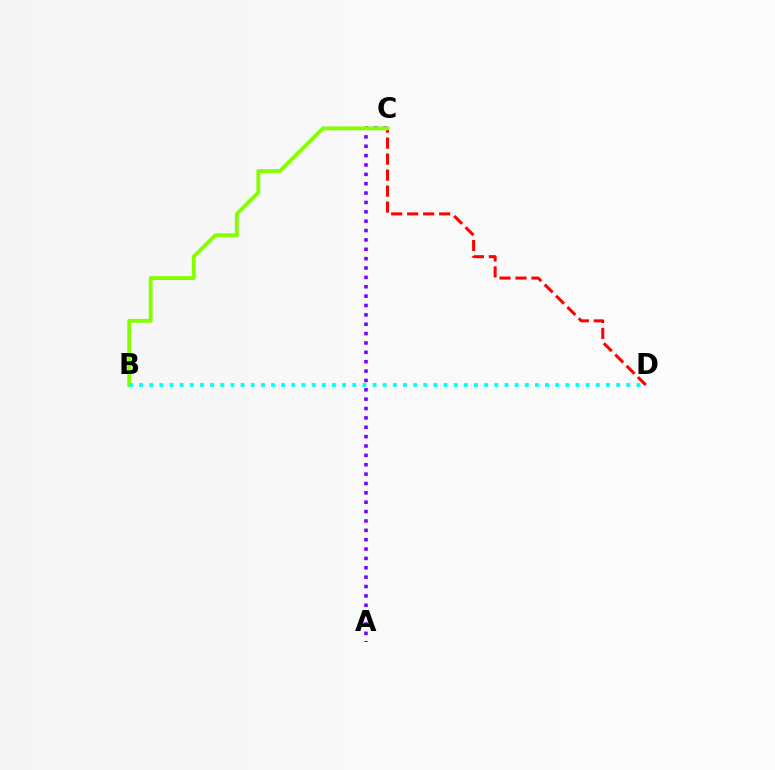{('C', 'D'): [{'color': '#ff0000', 'line_style': 'dashed', 'thickness': 2.17}], ('A', 'C'): [{'color': '#7200ff', 'line_style': 'dotted', 'thickness': 2.55}], ('B', 'C'): [{'color': '#84ff00', 'line_style': 'solid', 'thickness': 2.78}], ('B', 'D'): [{'color': '#00fff6', 'line_style': 'dotted', 'thickness': 2.76}]}